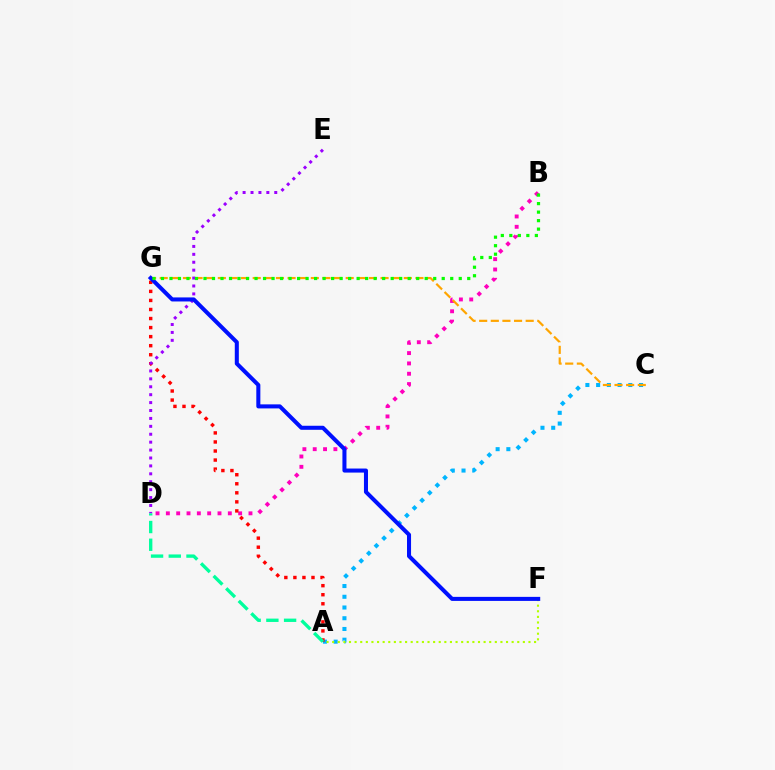{('B', 'D'): [{'color': '#ff00bd', 'line_style': 'dotted', 'thickness': 2.81}], ('A', 'C'): [{'color': '#00b5ff', 'line_style': 'dotted', 'thickness': 2.92}], ('A', 'G'): [{'color': '#ff0000', 'line_style': 'dotted', 'thickness': 2.46}], ('C', 'G'): [{'color': '#ffa500', 'line_style': 'dashed', 'thickness': 1.58}], ('D', 'E'): [{'color': '#9b00ff', 'line_style': 'dotted', 'thickness': 2.15}], ('A', 'F'): [{'color': '#b3ff00', 'line_style': 'dotted', 'thickness': 1.52}], ('F', 'G'): [{'color': '#0010ff', 'line_style': 'solid', 'thickness': 2.91}], ('A', 'D'): [{'color': '#00ff9d', 'line_style': 'dashed', 'thickness': 2.41}], ('B', 'G'): [{'color': '#08ff00', 'line_style': 'dotted', 'thickness': 2.31}]}